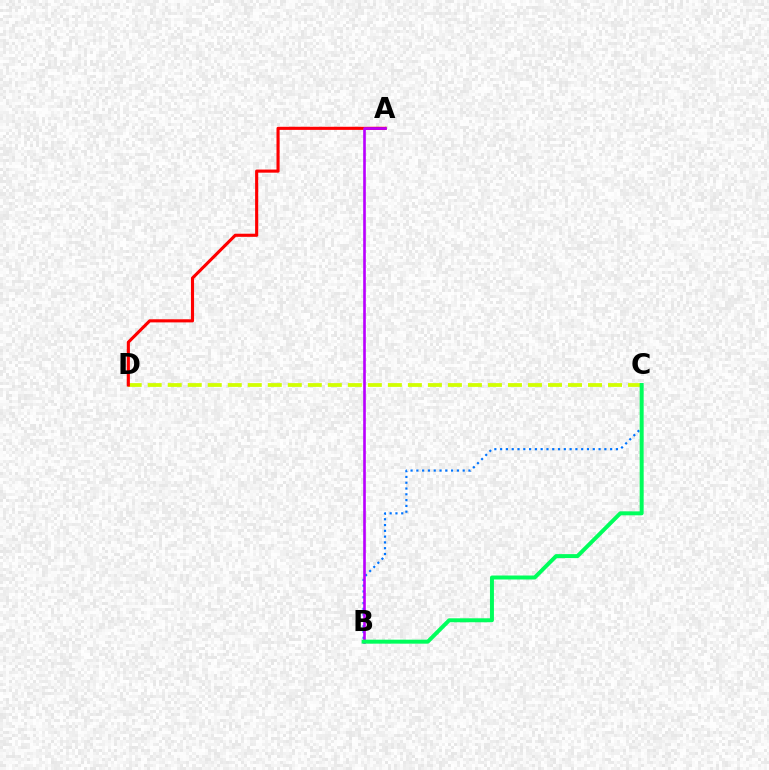{('B', 'C'): [{'color': '#0074ff', 'line_style': 'dotted', 'thickness': 1.57}, {'color': '#00ff5c', 'line_style': 'solid', 'thickness': 2.86}], ('C', 'D'): [{'color': '#d1ff00', 'line_style': 'dashed', 'thickness': 2.72}], ('A', 'D'): [{'color': '#ff0000', 'line_style': 'solid', 'thickness': 2.24}], ('A', 'B'): [{'color': '#b900ff', 'line_style': 'solid', 'thickness': 1.9}]}